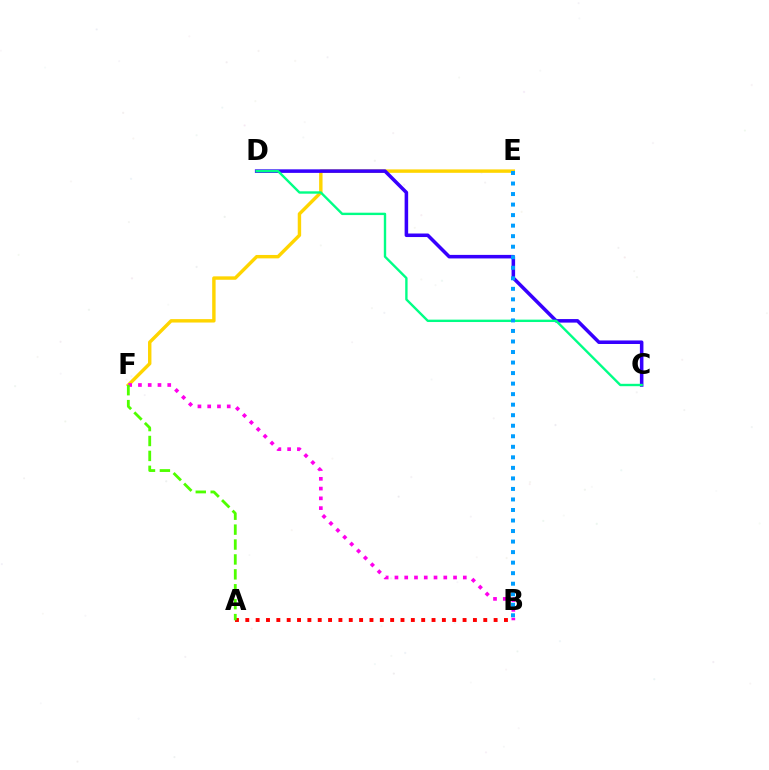{('E', 'F'): [{'color': '#ffd500', 'line_style': 'solid', 'thickness': 2.46}], ('C', 'D'): [{'color': '#3700ff', 'line_style': 'solid', 'thickness': 2.55}, {'color': '#00ff86', 'line_style': 'solid', 'thickness': 1.71}], ('B', 'F'): [{'color': '#ff00ed', 'line_style': 'dotted', 'thickness': 2.65}], ('B', 'E'): [{'color': '#009eff', 'line_style': 'dotted', 'thickness': 2.86}], ('A', 'B'): [{'color': '#ff0000', 'line_style': 'dotted', 'thickness': 2.81}], ('A', 'F'): [{'color': '#4fff00', 'line_style': 'dashed', 'thickness': 2.03}]}